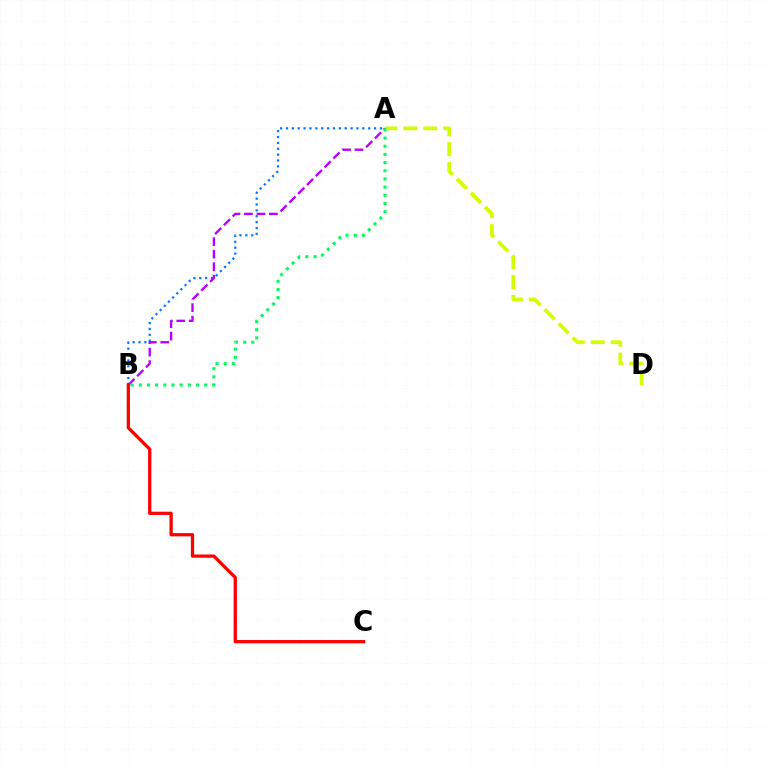{('A', 'D'): [{'color': '#d1ff00', 'line_style': 'dashed', 'thickness': 2.71}], ('A', 'B'): [{'color': '#0074ff', 'line_style': 'dotted', 'thickness': 1.6}, {'color': '#b900ff', 'line_style': 'dashed', 'thickness': 1.69}, {'color': '#00ff5c', 'line_style': 'dotted', 'thickness': 2.22}], ('B', 'C'): [{'color': '#ff0000', 'line_style': 'solid', 'thickness': 2.35}]}